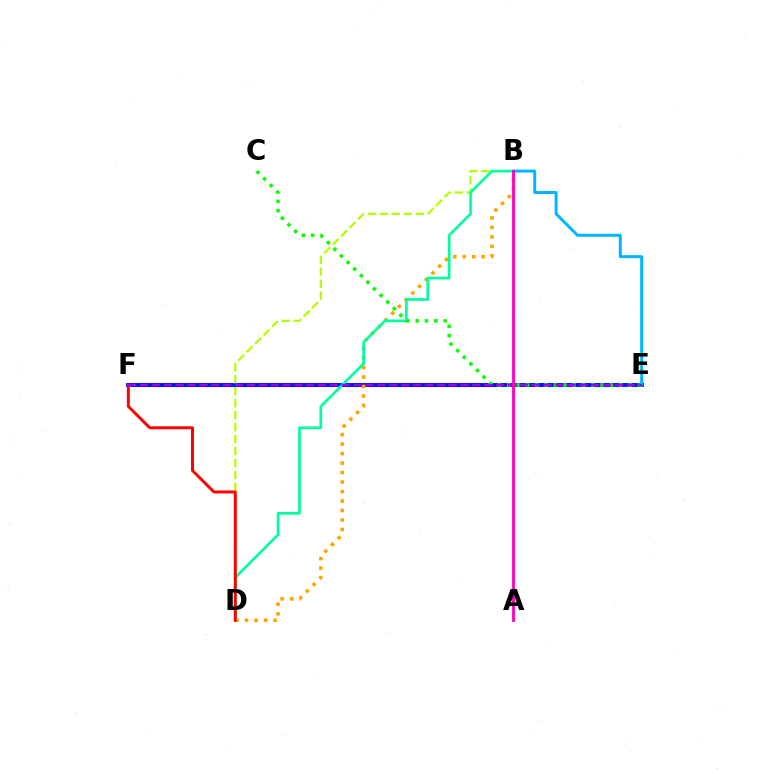{('E', 'F'): [{'color': '#0010ff', 'line_style': 'solid', 'thickness': 2.82}, {'color': '#9b00ff', 'line_style': 'dashed', 'thickness': 1.61}], ('B', 'D'): [{'color': '#ffa500', 'line_style': 'dotted', 'thickness': 2.58}, {'color': '#b3ff00', 'line_style': 'dashed', 'thickness': 1.63}, {'color': '#00ff9d', 'line_style': 'solid', 'thickness': 1.93}], ('C', 'E'): [{'color': '#08ff00', 'line_style': 'dotted', 'thickness': 2.54}], ('D', 'F'): [{'color': '#ff0000', 'line_style': 'solid', 'thickness': 2.13}], ('B', 'E'): [{'color': '#00b5ff', 'line_style': 'solid', 'thickness': 2.14}], ('A', 'B'): [{'color': '#ff00bd', 'line_style': 'solid', 'thickness': 2.04}]}